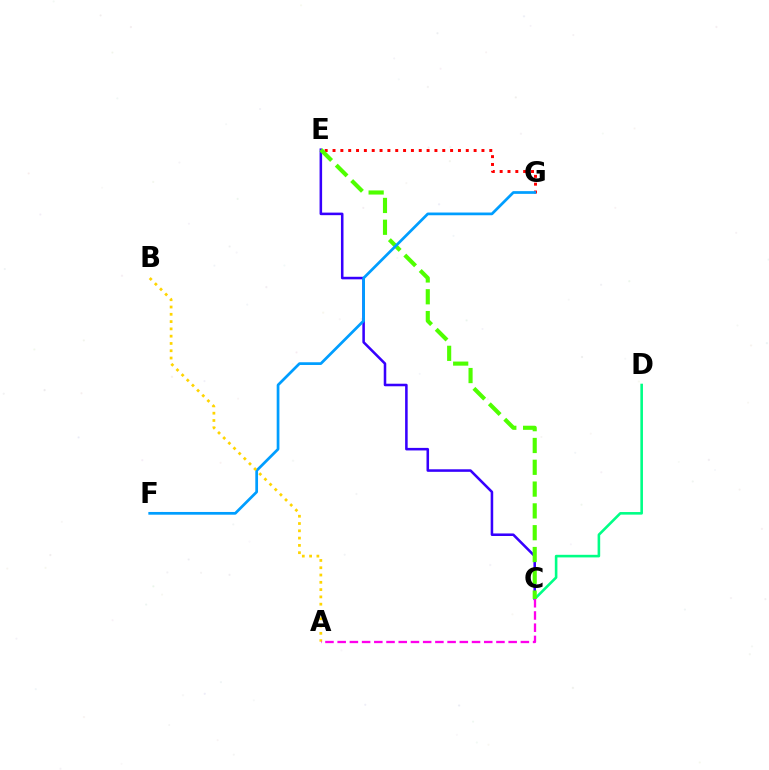{('E', 'G'): [{'color': '#ff0000', 'line_style': 'dotted', 'thickness': 2.13}], ('C', 'E'): [{'color': '#3700ff', 'line_style': 'solid', 'thickness': 1.84}, {'color': '#4fff00', 'line_style': 'dashed', 'thickness': 2.96}], ('C', 'D'): [{'color': '#00ff86', 'line_style': 'solid', 'thickness': 1.87}], ('F', 'G'): [{'color': '#009eff', 'line_style': 'solid', 'thickness': 1.96}], ('A', 'B'): [{'color': '#ffd500', 'line_style': 'dotted', 'thickness': 1.98}], ('A', 'C'): [{'color': '#ff00ed', 'line_style': 'dashed', 'thickness': 1.66}]}